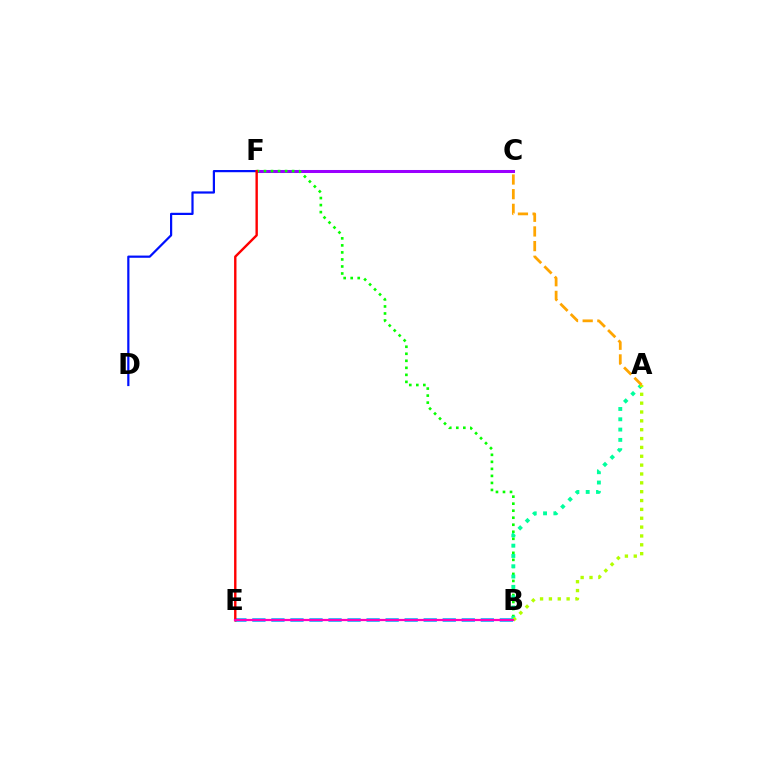{('B', 'E'): [{'color': '#00b5ff', 'line_style': 'dashed', 'thickness': 2.59}, {'color': '#ff00bd', 'line_style': 'solid', 'thickness': 1.6}], ('D', 'F'): [{'color': '#0010ff', 'line_style': 'solid', 'thickness': 1.59}], ('C', 'F'): [{'color': '#9b00ff', 'line_style': 'solid', 'thickness': 2.17}], ('B', 'F'): [{'color': '#08ff00', 'line_style': 'dotted', 'thickness': 1.91}], ('A', 'B'): [{'color': '#00ff9d', 'line_style': 'dotted', 'thickness': 2.8}, {'color': '#b3ff00', 'line_style': 'dotted', 'thickness': 2.41}], ('A', 'C'): [{'color': '#ffa500', 'line_style': 'dashed', 'thickness': 1.99}], ('E', 'F'): [{'color': '#ff0000', 'line_style': 'solid', 'thickness': 1.72}]}